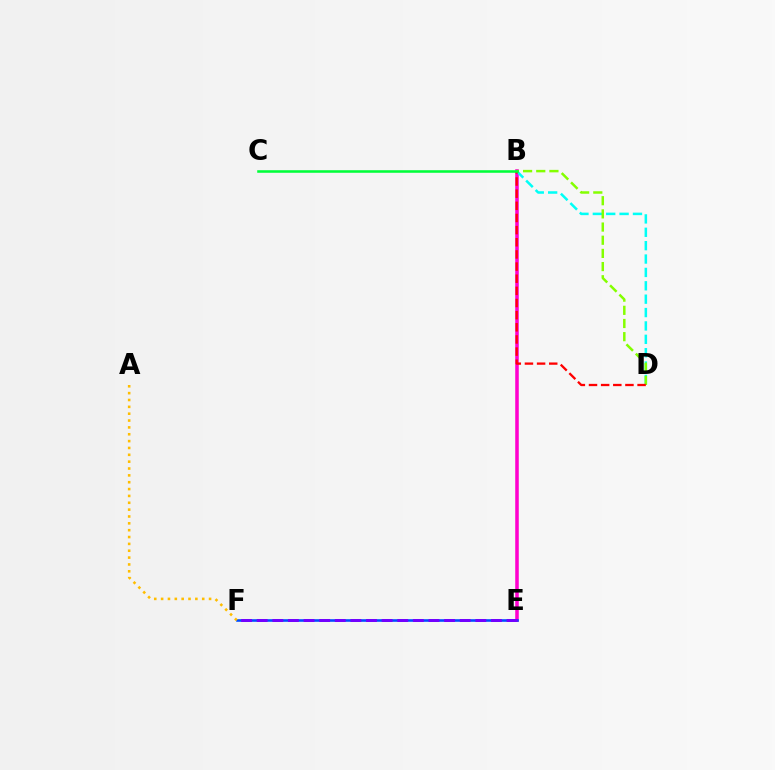{('B', 'E'): [{'color': '#ff00cf', 'line_style': 'solid', 'thickness': 2.55}], ('E', 'F'): [{'color': '#004bff', 'line_style': 'solid', 'thickness': 1.87}, {'color': '#7200ff', 'line_style': 'dashed', 'thickness': 2.12}], ('B', 'D'): [{'color': '#00fff6', 'line_style': 'dashed', 'thickness': 1.82}, {'color': '#84ff00', 'line_style': 'dashed', 'thickness': 1.79}, {'color': '#ff0000', 'line_style': 'dashed', 'thickness': 1.65}], ('A', 'F'): [{'color': '#ffbd00', 'line_style': 'dotted', 'thickness': 1.86}], ('B', 'C'): [{'color': '#00ff39', 'line_style': 'solid', 'thickness': 1.84}]}